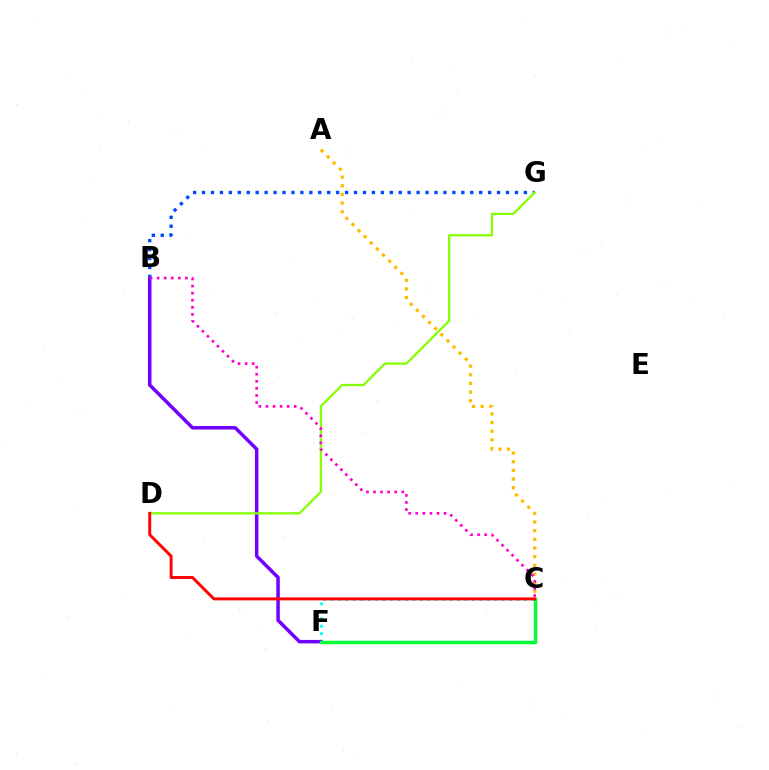{('C', 'F'): [{'color': '#00fff6', 'line_style': 'dotted', 'thickness': 2.02}, {'color': '#00ff39', 'line_style': 'solid', 'thickness': 2.51}], ('B', 'F'): [{'color': '#7200ff', 'line_style': 'solid', 'thickness': 2.51}], ('A', 'C'): [{'color': '#ffbd00', 'line_style': 'dotted', 'thickness': 2.35}], ('B', 'G'): [{'color': '#004bff', 'line_style': 'dotted', 'thickness': 2.43}], ('D', 'G'): [{'color': '#84ff00', 'line_style': 'solid', 'thickness': 1.61}], ('C', 'D'): [{'color': '#ff0000', 'line_style': 'solid', 'thickness': 2.12}], ('B', 'C'): [{'color': '#ff00cf', 'line_style': 'dotted', 'thickness': 1.92}]}